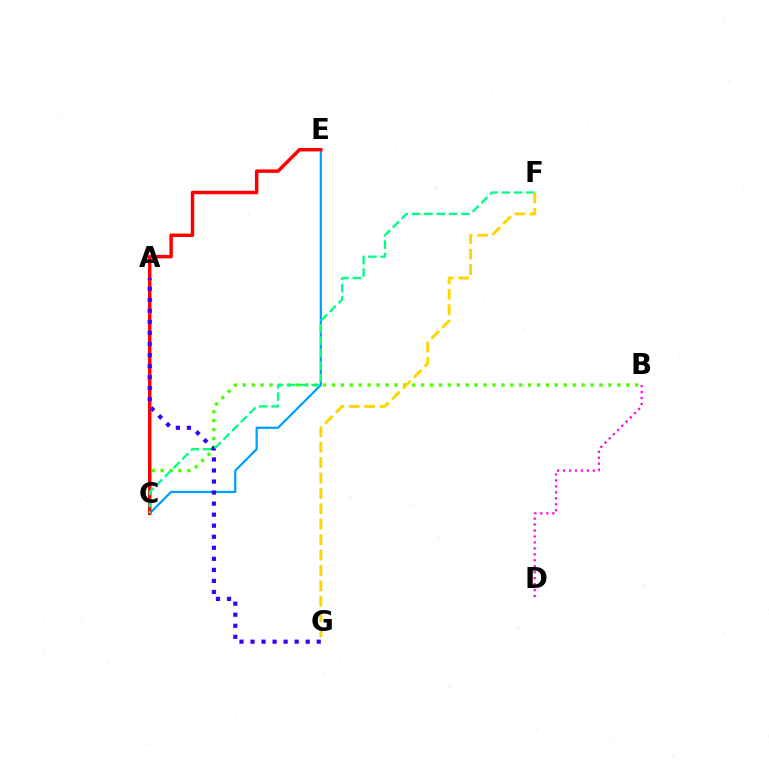{('B', 'C'): [{'color': '#4fff00', 'line_style': 'dotted', 'thickness': 2.42}], ('C', 'E'): [{'color': '#009eff', 'line_style': 'solid', 'thickness': 1.6}, {'color': '#ff0000', 'line_style': 'solid', 'thickness': 2.5}], ('A', 'G'): [{'color': '#3700ff', 'line_style': 'dotted', 'thickness': 3.0}], ('C', 'F'): [{'color': '#00ff86', 'line_style': 'dashed', 'thickness': 1.67}], ('F', 'G'): [{'color': '#ffd500', 'line_style': 'dashed', 'thickness': 2.09}], ('B', 'D'): [{'color': '#ff00ed', 'line_style': 'dotted', 'thickness': 1.62}]}